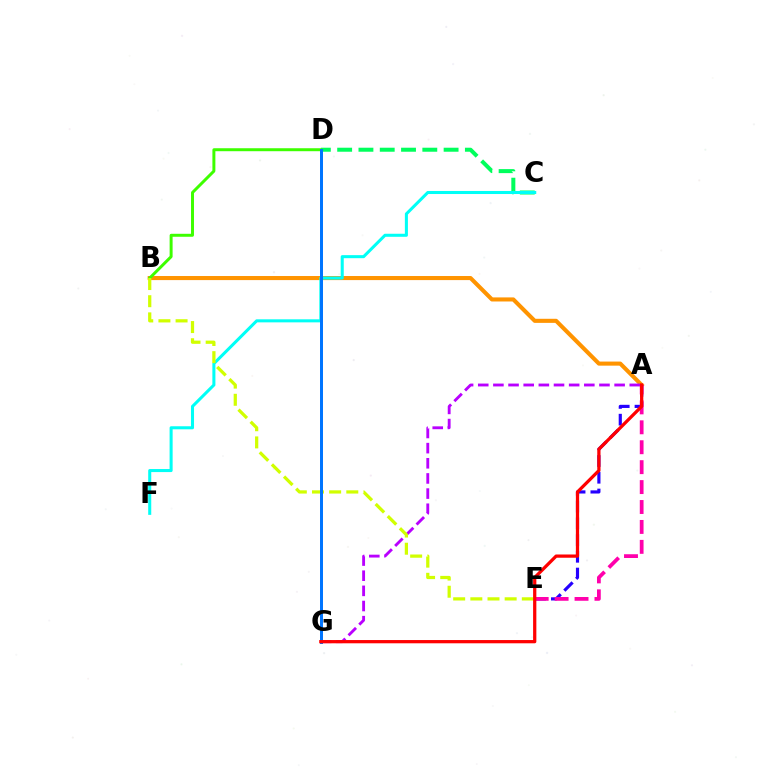{('A', 'B'): [{'color': '#ff9400', 'line_style': 'solid', 'thickness': 2.94}], ('A', 'E'): [{'color': '#2500ff', 'line_style': 'dashed', 'thickness': 2.27}, {'color': '#ff00ac', 'line_style': 'dashed', 'thickness': 2.71}], ('C', 'D'): [{'color': '#00ff5c', 'line_style': 'dashed', 'thickness': 2.89}], ('C', 'F'): [{'color': '#00fff6', 'line_style': 'solid', 'thickness': 2.19}], ('A', 'G'): [{'color': '#b900ff', 'line_style': 'dashed', 'thickness': 2.06}, {'color': '#ff0000', 'line_style': 'solid', 'thickness': 2.34}], ('B', 'D'): [{'color': '#3dff00', 'line_style': 'solid', 'thickness': 2.14}], ('B', 'E'): [{'color': '#d1ff00', 'line_style': 'dashed', 'thickness': 2.33}], ('D', 'G'): [{'color': '#0074ff', 'line_style': 'solid', 'thickness': 2.15}]}